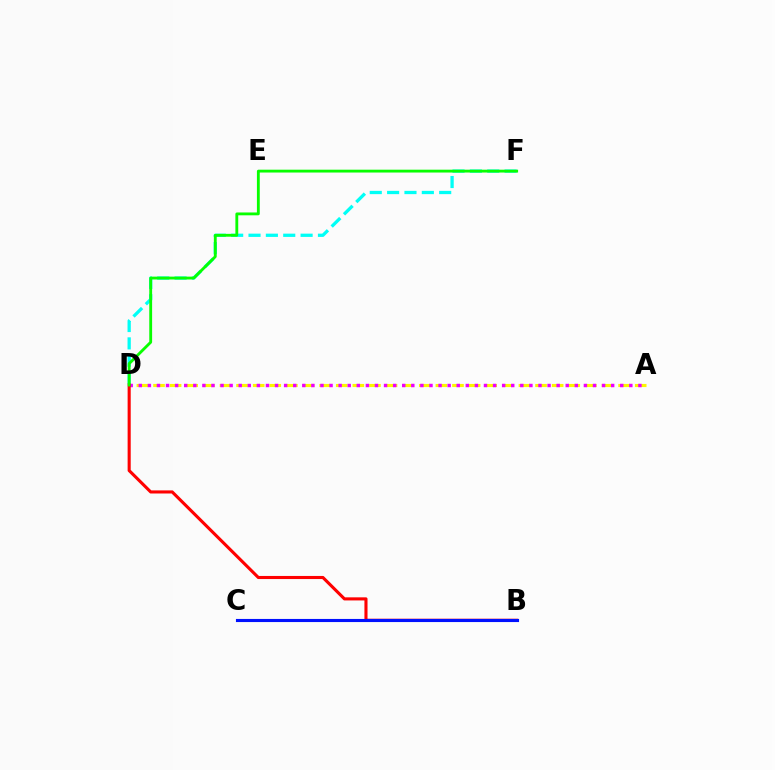{('D', 'F'): [{'color': '#00fff6', 'line_style': 'dashed', 'thickness': 2.36}, {'color': '#08ff00', 'line_style': 'solid', 'thickness': 2.04}], ('A', 'D'): [{'color': '#fcf500', 'line_style': 'dashed', 'thickness': 2.26}, {'color': '#ee00ff', 'line_style': 'dotted', 'thickness': 2.47}], ('B', 'D'): [{'color': '#ff0000', 'line_style': 'solid', 'thickness': 2.23}], ('B', 'C'): [{'color': '#0010ff', 'line_style': 'solid', 'thickness': 2.25}]}